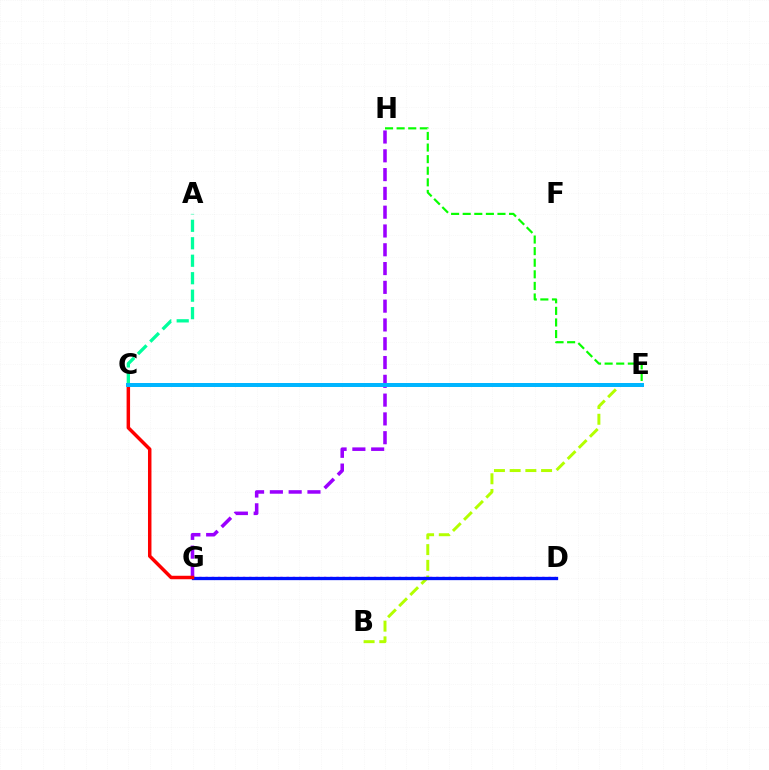{('E', 'H'): [{'color': '#08ff00', 'line_style': 'dashed', 'thickness': 1.57}], ('A', 'C'): [{'color': '#00ff9d', 'line_style': 'dashed', 'thickness': 2.37}], ('D', 'G'): [{'color': '#ffa500', 'line_style': 'dashed', 'thickness': 1.87}, {'color': '#ff00bd', 'line_style': 'dotted', 'thickness': 1.69}, {'color': '#0010ff', 'line_style': 'solid', 'thickness': 2.37}], ('B', 'E'): [{'color': '#b3ff00', 'line_style': 'dashed', 'thickness': 2.13}], ('G', 'H'): [{'color': '#9b00ff', 'line_style': 'dashed', 'thickness': 2.55}], ('C', 'G'): [{'color': '#ff0000', 'line_style': 'solid', 'thickness': 2.5}], ('C', 'E'): [{'color': '#00b5ff', 'line_style': 'solid', 'thickness': 2.87}]}